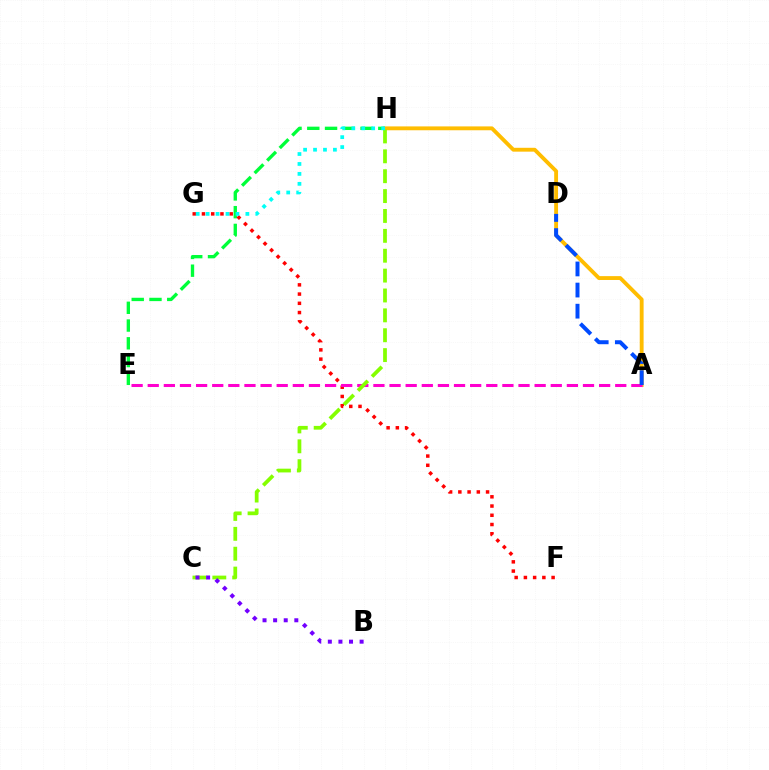{('E', 'H'): [{'color': '#00ff39', 'line_style': 'dashed', 'thickness': 2.41}], ('F', 'G'): [{'color': '#ff0000', 'line_style': 'dotted', 'thickness': 2.51}], ('A', 'H'): [{'color': '#ffbd00', 'line_style': 'solid', 'thickness': 2.78}], ('A', 'E'): [{'color': '#ff00cf', 'line_style': 'dashed', 'thickness': 2.19}], ('C', 'H'): [{'color': '#84ff00', 'line_style': 'dashed', 'thickness': 2.7}], ('B', 'C'): [{'color': '#7200ff', 'line_style': 'dotted', 'thickness': 2.88}], ('A', 'D'): [{'color': '#004bff', 'line_style': 'dashed', 'thickness': 2.87}], ('G', 'H'): [{'color': '#00fff6', 'line_style': 'dotted', 'thickness': 2.7}]}